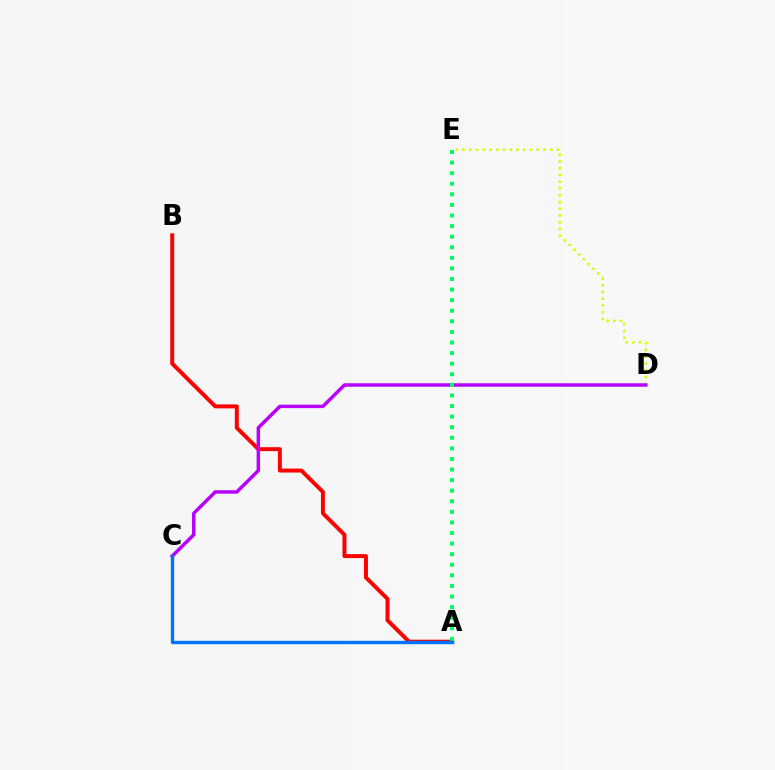{('A', 'B'): [{'color': '#ff0000', 'line_style': 'solid', 'thickness': 2.85}], ('D', 'E'): [{'color': '#d1ff00', 'line_style': 'dotted', 'thickness': 1.83}], ('C', 'D'): [{'color': '#b900ff', 'line_style': 'solid', 'thickness': 2.5}], ('A', 'E'): [{'color': '#00ff5c', 'line_style': 'dotted', 'thickness': 2.88}], ('A', 'C'): [{'color': '#0074ff', 'line_style': 'solid', 'thickness': 2.44}]}